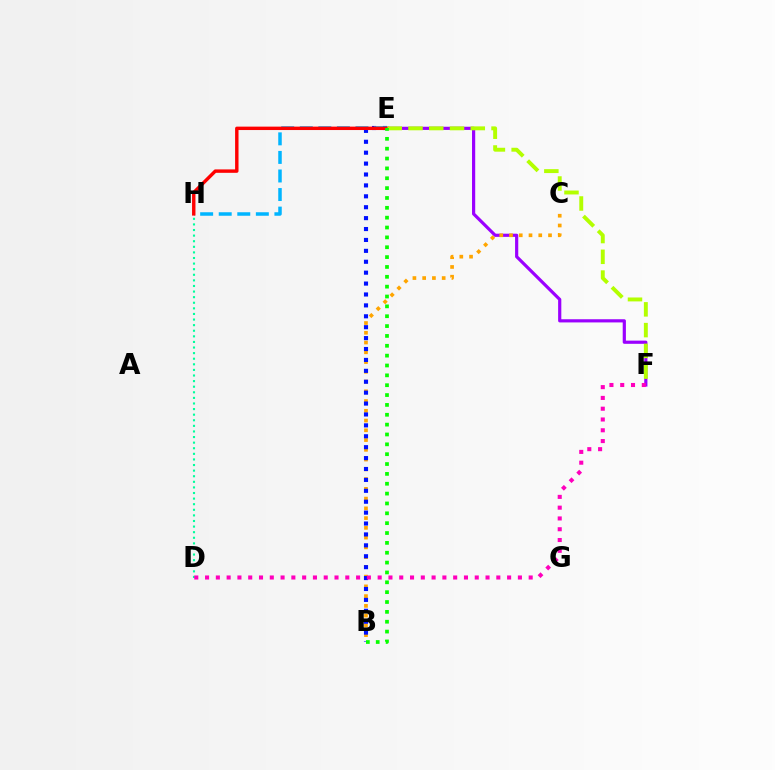{('E', 'F'): [{'color': '#9b00ff', 'line_style': 'solid', 'thickness': 2.29}, {'color': '#b3ff00', 'line_style': 'dashed', 'thickness': 2.82}], ('B', 'C'): [{'color': '#ffa500', 'line_style': 'dotted', 'thickness': 2.65}], ('B', 'E'): [{'color': '#0010ff', 'line_style': 'dotted', 'thickness': 2.96}, {'color': '#08ff00', 'line_style': 'dotted', 'thickness': 2.68}], ('E', 'H'): [{'color': '#00b5ff', 'line_style': 'dashed', 'thickness': 2.52}, {'color': '#ff0000', 'line_style': 'solid', 'thickness': 2.46}], ('D', 'H'): [{'color': '#00ff9d', 'line_style': 'dotted', 'thickness': 1.52}], ('D', 'F'): [{'color': '#ff00bd', 'line_style': 'dotted', 'thickness': 2.93}]}